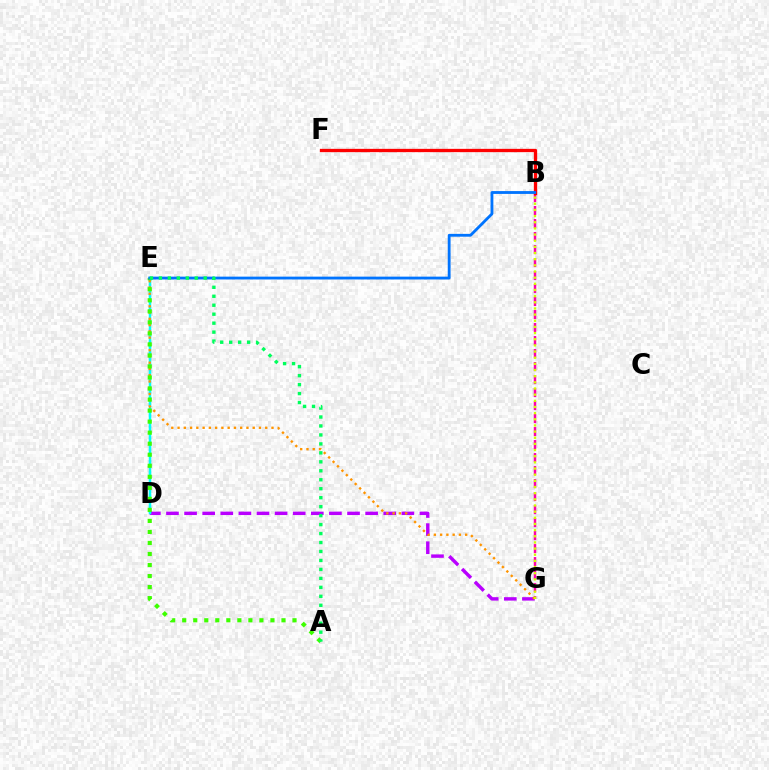{('D', 'G'): [{'color': '#b900ff', 'line_style': 'dashed', 'thickness': 2.46}], ('D', 'E'): [{'color': '#2500ff', 'line_style': 'dotted', 'thickness': 1.55}, {'color': '#00fff6', 'line_style': 'solid', 'thickness': 1.8}], ('B', 'G'): [{'color': '#ff00ac', 'line_style': 'dashed', 'thickness': 1.77}, {'color': '#d1ff00', 'line_style': 'dotted', 'thickness': 1.67}], ('E', 'G'): [{'color': '#ff9400', 'line_style': 'dotted', 'thickness': 1.7}], ('B', 'F'): [{'color': '#ff0000', 'line_style': 'solid', 'thickness': 2.38}], ('A', 'E'): [{'color': '#3dff00', 'line_style': 'dotted', 'thickness': 3.0}, {'color': '#00ff5c', 'line_style': 'dotted', 'thickness': 2.44}], ('B', 'E'): [{'color': '#0074ff', 'line_style': 'solid', 'thickness': 2.04}]}